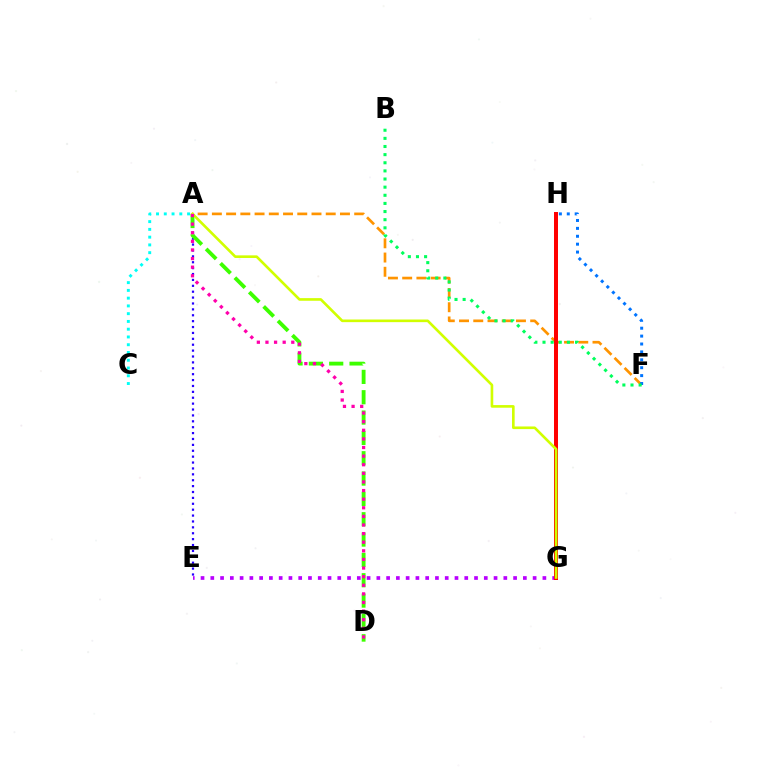{('E', 'G'): [{'color': '#b900ff', 'line_style': 'dotted', 'thickness': 2.65}], ('A', 'E'): [{'color': '#2500ff', 'line_style': 'dotted', 'thickness': 1.6}], ('A', 'F'): [{'color': '#ff9400', 'line_style': 'dashed', 'thickness': 1.93}], ('F', 'H'): [{'color': '#0074ff', 'line_style': 'dotted', 'thickness': 2.15}], ('A', 'C'): [{'color': '#00fff6', 'line_style': 'dotted', 'thickness': 2.11}], ('G', 'H'): [{'color': '#ff0000', 'line_style': 'solid', 'thickness': 2.87}], ('B', 'F'): [{'color': '#00ff5c', 'line_style': 'dotted', 'thickness': 2.21}], ('A', 'D'): [{'color': '#3dff00', 'line_style': 'dashed', 'thickness': 2.76}, {'color': '#ff00ac', 'line_style': 'dotted', 'thickness': 2.34}], ('A', 'G'): [{'color': '#d1ff00', 'line_style': 'solid', 'thickness': 1.9}]}